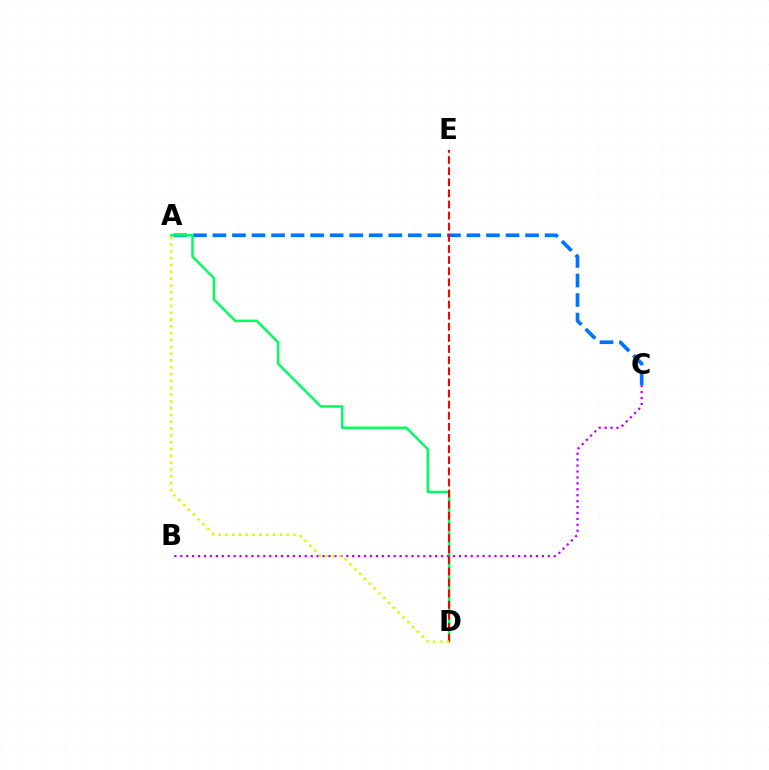{('A', 'C'): [{'color': '#0074ff', 'line_style': 'dashed', 'thickness': 2.65}], ('A', 'D'): [{'color': '#00ff5c', 'line_style': 'solid', 'thickness': 1.78}, {'color': '#d1ff00', 'line_style': 'dotted', 'thickness': 1.85}], ('B', 'C'): [{'color': '#b900ff', 'line_style': 'dotted', 'thickness': 1.61}], ('D', 'E'): [{'color': '#ff0000', 'line_style': 'dashed', 'thickness': 1.51}]}